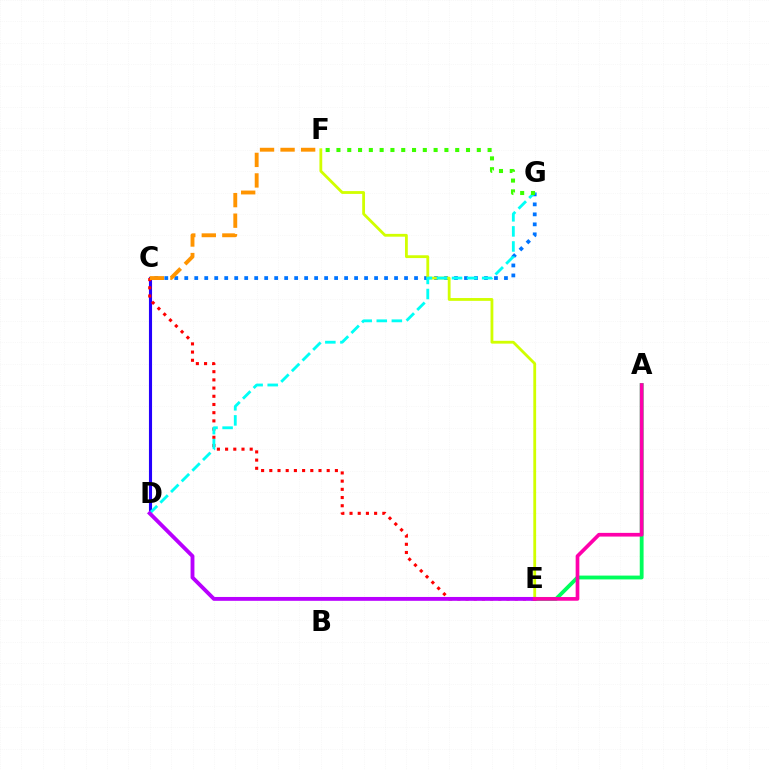{('C', 'G'): [{'color': '#0074ff', 'line_style': 'dotted', 'thickness': 2.71}], ('C', 'D'): [{'color': '#2500ff', 'line_style': 'solid', 'thickness': 2.24}], ('C', 'E'): [{'color': '#ff0000', 'line_style': 'dotted', 'thickness': 2.23}], ('C', 'F'): [{'color': '#ff9400', 'line_style': 'dashed', 'thickness': 2.79}], ('A', 'E'): [{'color': '#00ff5c', 'line_style': 'solid', 'thickness': 2.76}, {'color': '#ff00ac', 'line_style': 'solid', 'thickness': 2.66}], ('E', 'F'): [{'color': '#d1ff00', 'line_style': 'solid', 'thickness': 2.02}], ('D', 'G'): [{'color': '#00fff6', 'line_style': 'dashed', 'thickness': 2.05}], ('D', 'E'): [{'color': '#b900ff', 'line_style': 'solid', 'thickness': 2.78}], ('F', 'G'): [{'color': '#3dff00', 'line_style': 'dotted', 'thickness': 2.93}]}